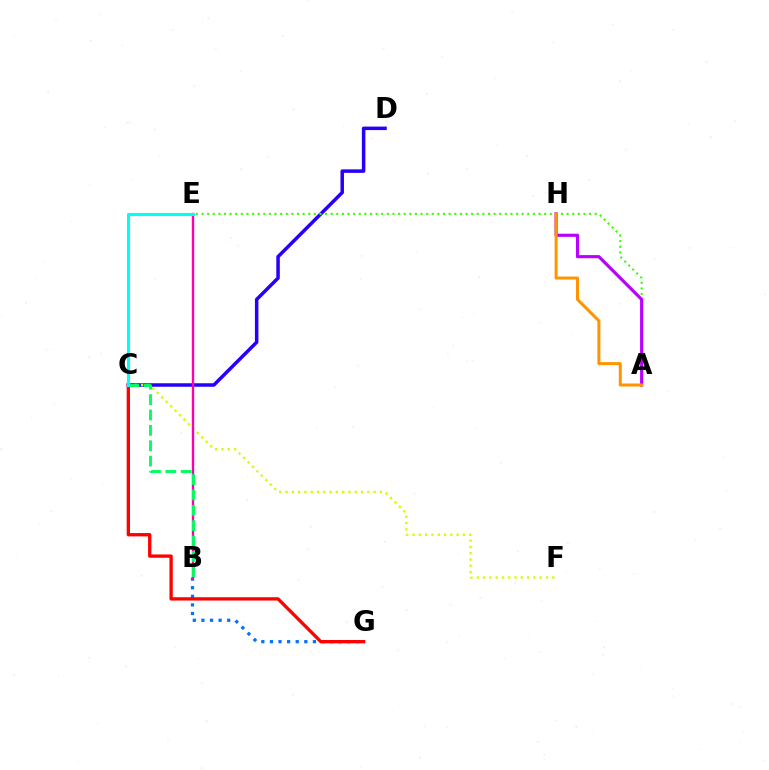{('C', 'D'): [{'color': '#2500ff', 'line_style': 'solid', 'thickness': 2.52}], ('C', 'F'): [{'color': '#d1ff00', 'line_style': 'dotted', 'thickness': 1.71}], ('B', 'G'): [{'color': '#0074ff', 'line_style': 'dotted', 'thickness': 2.34}], ('A', 'E'): [{'color': '#3dff00', 'line_style': 'dotted', 'thickness': 1.53}], ('C', 'G'): [{'color': '#ff0000', 'line_style': 'solid', 'thickness': 2.39}], ('B', 'E'): [{'color': '#ff00ac', 'line_style': 'solid', 'thickness': 1.71}], ('A', 'H'): [{'color': '#b900ff', 'line_style': 'solid', 'thickness': 2.26}, {'color': '#ff9400', 'line_style': 'solid', 'thickness': 2.16}], ('B', 'C'): [{'color': '#00ff5c', 'line_style': 'dashed', 'thickness': 2.09}], ('C', 'E'): [{'color': '#00fff6', 'line_style': 'solid', 'thickness': 2.23}]}